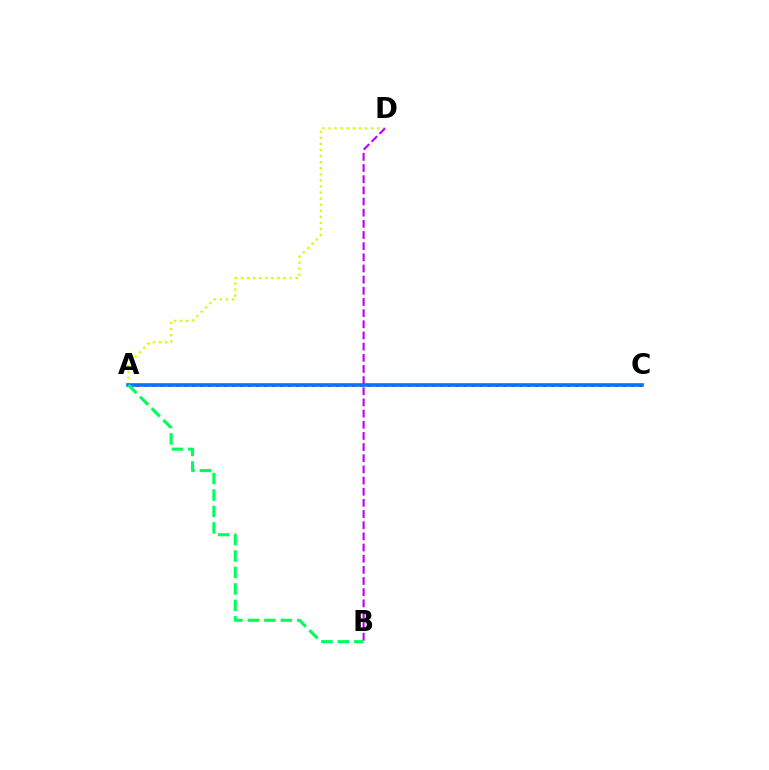{('A', 'C'): [{'color': '#ff0000', 'line_style': 'dotted', 'thickness': 2.17}, {'color': '#0074ff', 'line_style': 'solid', 'thickness': 2.61}], ('A', 'D'): [{'color': '#d1ff00', 'line_style': 'dotted', 'thickness': 1.65}], ('B', 'D'): [{'color': '#b900ff', 'line_style': 'dashed', 'thickness': 1.52}], ('A', 'B'): [{'color': '#00ff5c', 'line_style': 'dashed', 'thickness': 2.24}]}